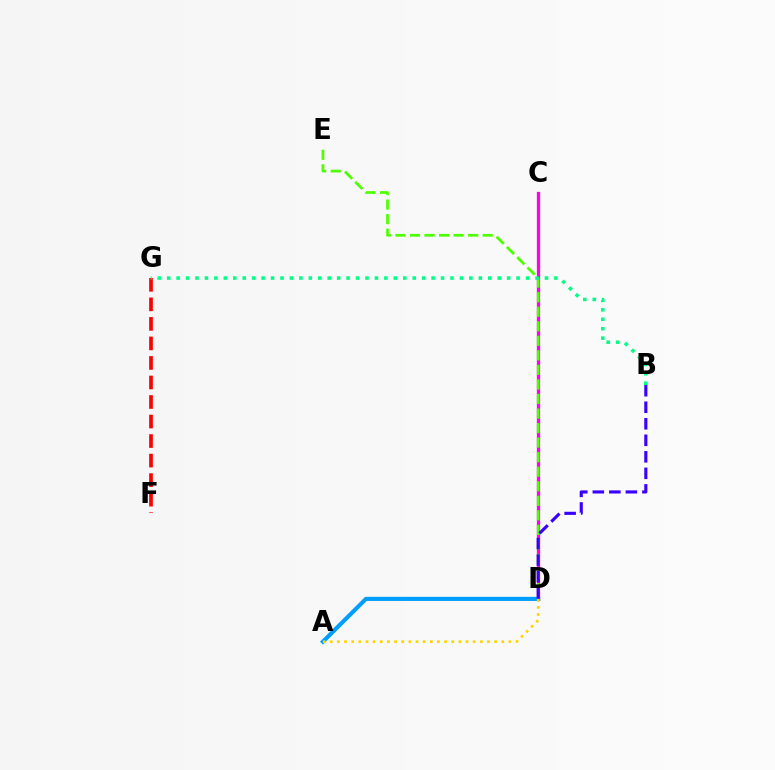{('C', 'D'): [{'color': '#ff00ed', 'line_style': 'solid', 'thickness': 2.35}], ('A', 'D'): [{'color': '#009eff', 'line_style': 'solid', 'thickness': 2.97}, {'color': '#ffd500', 'line_style': 'dotted', 'thickness': 1.94}], ('D', 'E'): [{'color': '#4fff00', 'line_style': 'dashed', 'thickness': 1.98}], ('F', 'G'): [{'color': '#ff0000', 'line_style': 'dashed', 'thickness': 2.65}], ('B', 'G'): [{'color': '#00ff86', 'line_style': 'dotted', 'thickness': 2.57}], ('B', 'D'): [{'color': '#3700ff', 'line_style': 'dashed', 'thickness': 2.25}]}